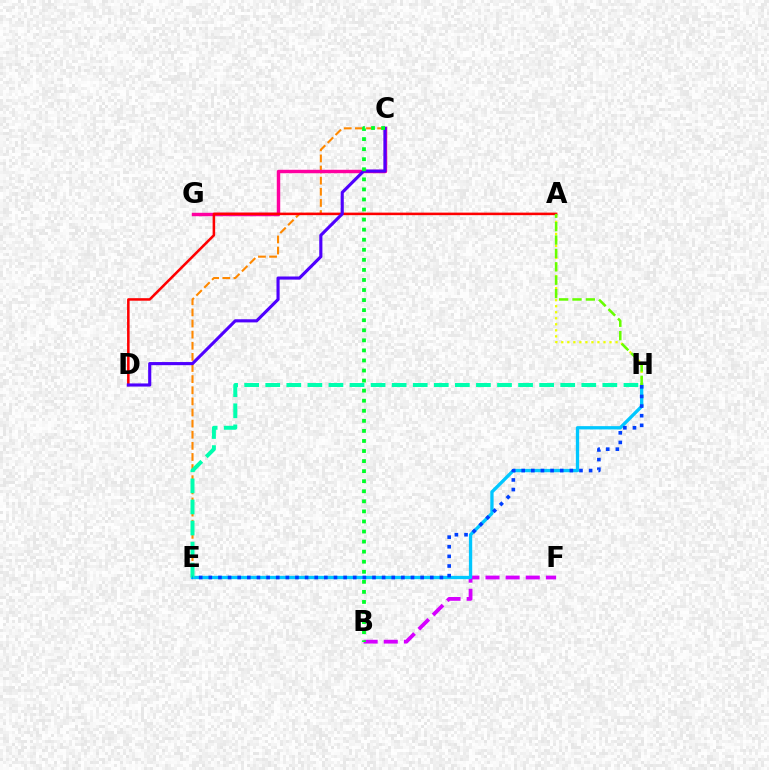{('B', 'F'): [{'color': '#d600ff', 'line_style': 'dashed', 'thickness': 2.73}], ('C', 'E'): [{'color': '#ff8800', 'line_style': 'dashed', 'thickness': 1.51}], ('C', 'G'): [{'color': '#ff00a0', 'line_style': 'solid', 'thickness': 2.47}], ('E', 'H'): [{'color': '#00c7ff', 'line_style': 'solid', 'thickness': 2.38}, {'color': '#00ffaf', 'line_style': 'dashed', 'thickness': 2.86}, {'color': '#003fff', 'line_style': 'dotted', 'thickness': 2.62}], ('A', 'H'): [{'color': '#eeff00', 'line_style': 'dotted', 'thickness': 1.64}, {'color': '#66ff00', 'line_style': 'dashed', 'thickness': 1.82}], ('A', 'D'): [{'color': '#ff0000', 'line_style': 'solid', 'thickness': 1.83}], ('C', 'D'): [{'color': '#4f00ff', 'line_style': 'solid', 'thickness': 2.25}], ('B', 'C'): [{'color': '#00ff27', 'line_style': 'dotted', 'thickness': 2.73}]}